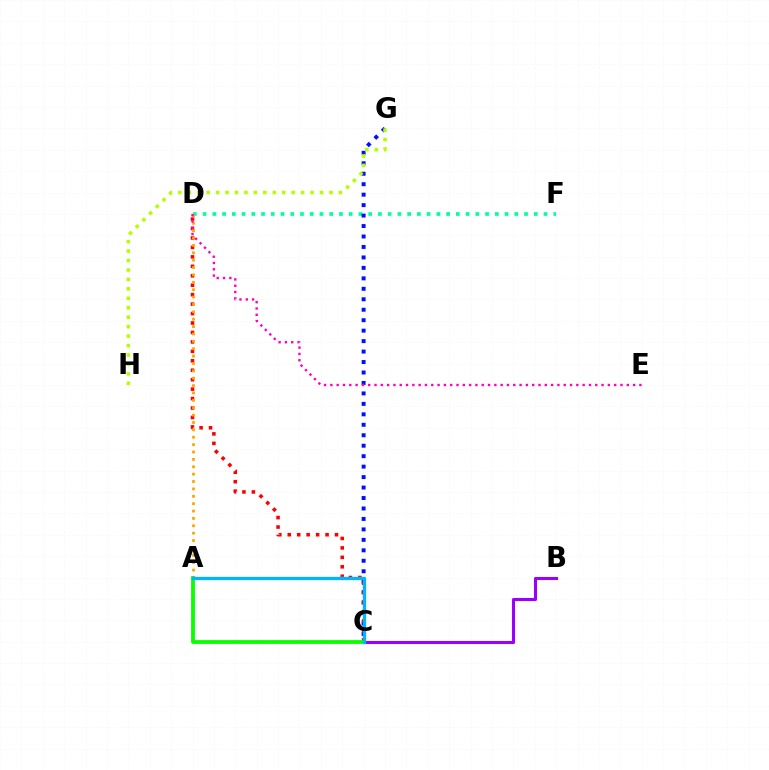{('D', 'F'): [{'color': '#00ff9d', 'line_style': 'dotted', 'thickness': 2.65}], ('C', 'G'): [{'color': '#0010ff', 'line_style': 'dotted', 'thickness': 2.84}], ('B', 'C'): [{'color': '#9b00ff', 'line_style': 'solid', 'thickness': 2.2}], ('C', 'D'): [{'color': '#ff0000', 'line_style': 'dotted', 'thickness': 2.57}], ('A', 'D'): [{'color': '#ffa500', 'line_style': 'dotted', 'thickness': 2.0}], ('A', 'C'): [{'color': '#08ff00', 'line_style': 'solid', 'thickness': 2.73}, {'color': '#00b5ff', 'line_style': 'solid', 'thickness': 2.38}], ('G', 'H'): [{'color': '#b3ff00', 'line_style': 'dotted', 'thickness': 2.57}], ('D', 'E'): [{'color': '#ff00bd', 'line_style': 'dotted', 'thickness': 1.71}]}